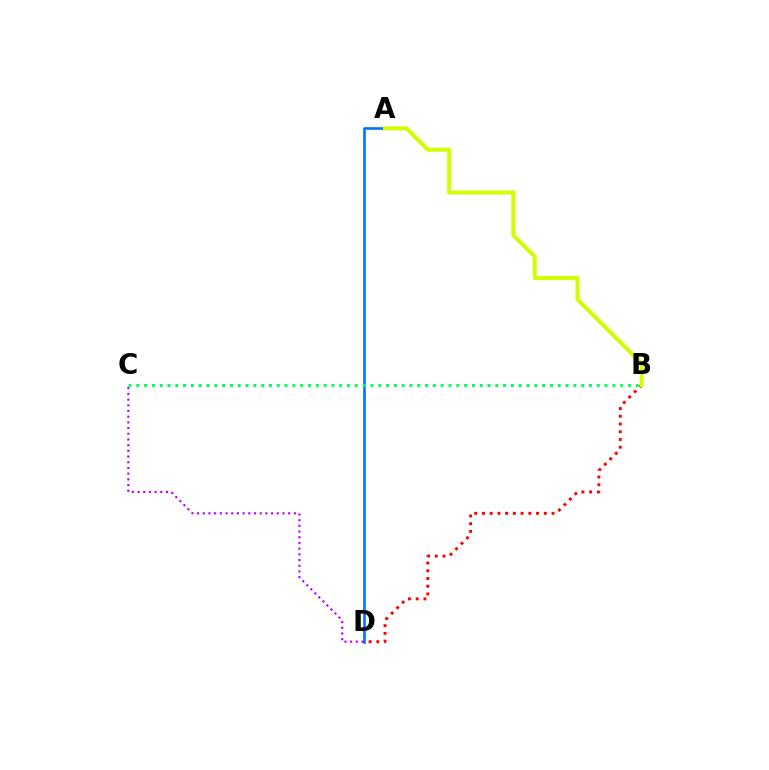{('A', 'D'): [{'color': '#0074ff', 'line_style': 'solid', 'thickness': 1.91}], ('B', 'D'): [{'color': '#ff0000', 'line_style': 'dotted', 'thickness': 2.1}], ('C', 'D'): [{'color': '#b900ff', 'line_style': 'dotted', 'thickness': 1.55}], ('A', 'B'): [{'color': '#d1ff00', 'line_style': 'solid', 'thickness': 2.89}], ('B', 'C'): [{'color': '#00ff5c', 'line_style': 'dotted', 'thickness': 2.12}]}